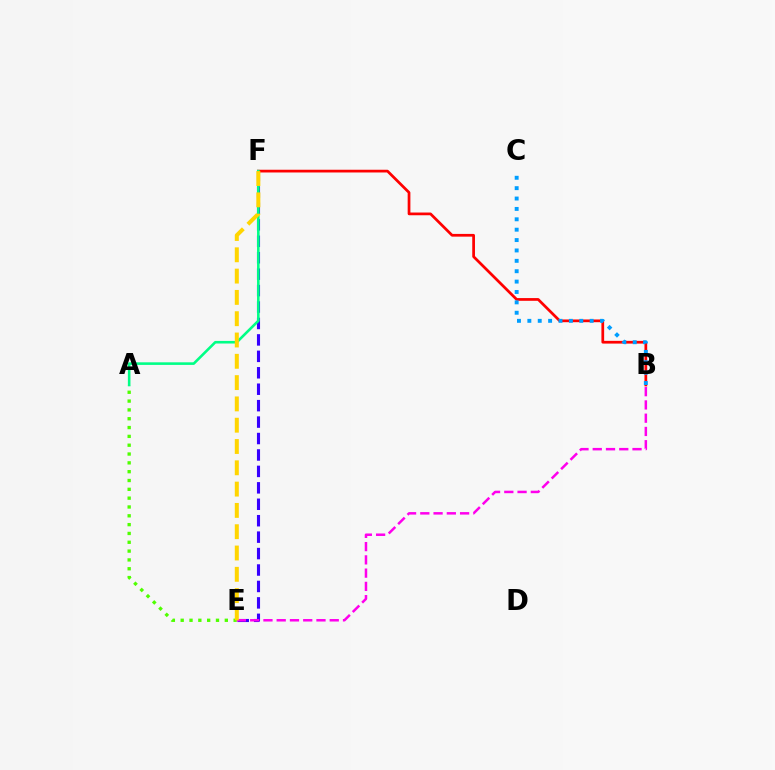{('E', 'F'): [{'color': '#3700ff', 'line_style': 'dashed', 'thickness': 2.23}, {'color': '#ffd500', 'line_style': 'dashed', 'thickness': 2.89}], ('A', 'E'): [{'color': '#4fff00', 'line_style': 'dotted', 'thickness': 2.4}], ('B', 'F'): [{'color': '#ff0000', 'line_style': 'solid', 'thickness': 1.97}], ('B', 'C'): [{'color': '#009eff', 'line_style': 'dotted', 'thickness': 2.82}], ('B', 'E'): [{'color': '#ff00ed', 'line_style': 'dashed', 'thickness': 1.8}], ('A', 'F'): [{'color': '#00ff86', 'line_style': 'solid', 'thickness': 1.87}]}